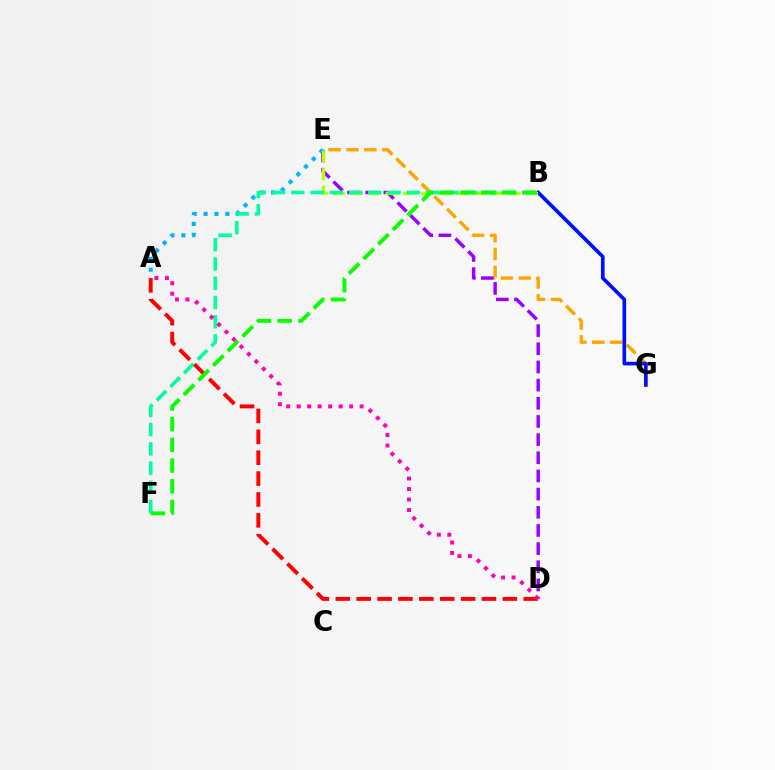{('E', 'G'): [{'color': '#ffa500', 'line_style': 'dashed', 'thickness': 2.43}], ('D', 'E'): [{'color': '#9b00ff', 'line_style': 'dashed', 'thickness': 2.47}], ('A', 'E'): [{'color': '#00b5ff', 'line_style': 'dotted', 'thickness': 2.96}], ('B', 'G'): [{'color': '#0010ff', 'line_style': 'solid', 'thickness': 2.62}], ('B', 'E'): [{'color': '#b3ff00', 'line_style': 'dashed', 'thickness': 2.38}], ('B', 'F'): [{'color': '#00ff9d', 'line_style': 'dashed', 'thickness': 2.62}, {'color': '#08ff00', 'line_style': 'dashed', 'thickness': 2.81}], ('A', 'D'): [{'color': '#ff0000', 'line_style': 'dashed', 'thickness': 2.84}, {'color': '#ff00bd', 'line_style': 'dotted', 'thickness': 2.85}]}